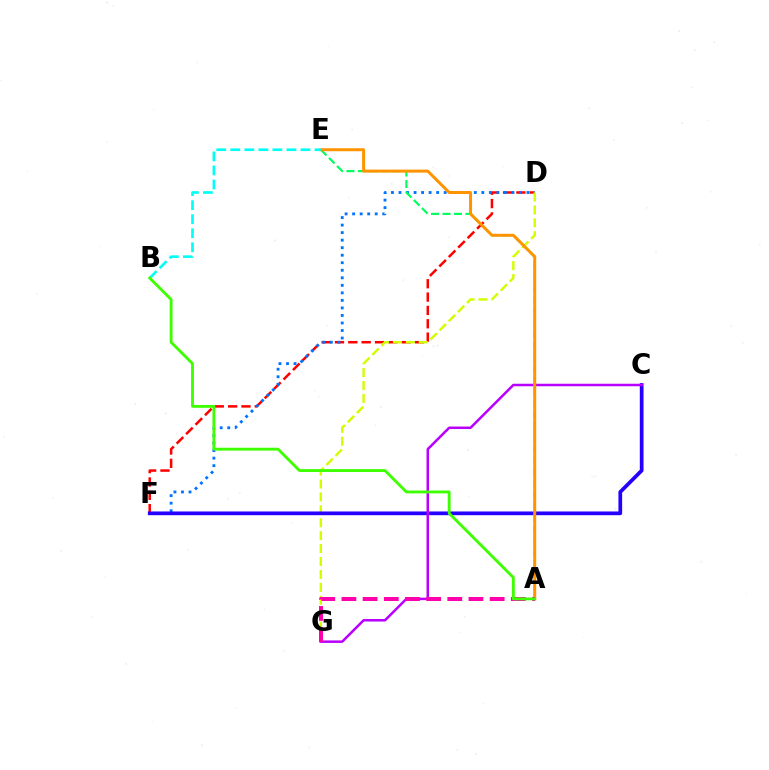{('D', 'F'): [{'color': '#ff0000', 'line_style': 'dashed', 'thickness': 1.81}, {'color': '#0074ff', 'line_style': 'dotted', 'thickness': 2.05}], ('D', 'G'): [{'color': '#d1ff00', 'line_style': 'dashed', 'thickness': 1.75}], ('C', 'F'): [{'color': '#2500ff', 'line_style': 'solid', 'thickness': 2.68}], ('A', 'E'): [{'color': '#00ff5c', 'line_style': 'dashed', 'thickness': 1.56}, {'color': '#ff9400', 'line_style': 'solid', 'thickness': 2.15}], ('C', 'G'): [{'color': '#b900ff', 'line_style': 'solid', 'thickness': 1.81}], ('A', 'G'): [{'color': '#ff00ac', 'line_style': 'dashed', 'thickness': 2.88}], ('B', 'E'): [{'color': '#00fff6', 'line_style': 'dashed', 'thickness': 1.91}], ('A', 'B'): [{'color': '#3dff00', 'line_style': 'solid', 'thickness': 2.05}]}